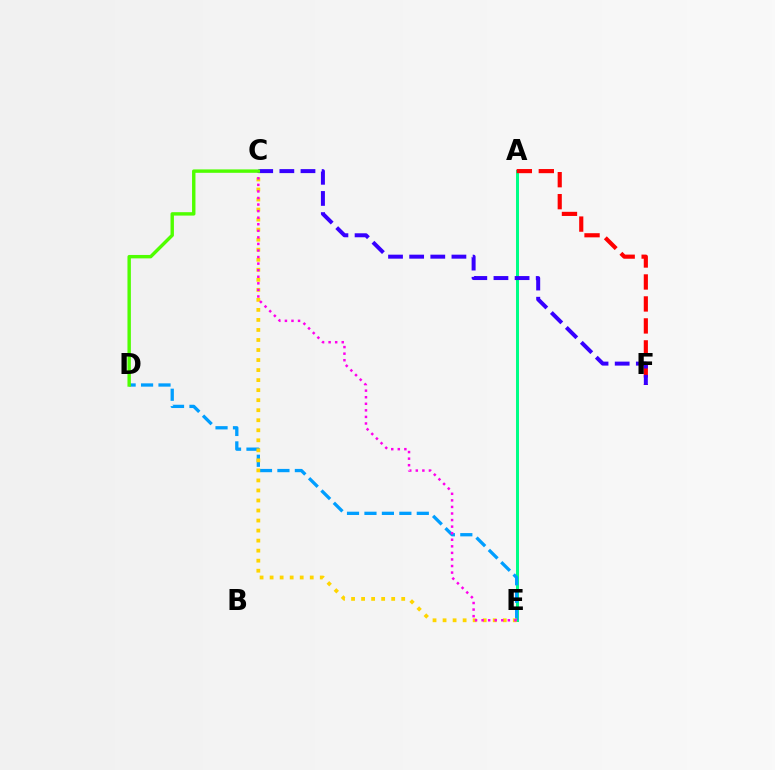{('A', 'E'): [{'color': '#00ff86', 'line_style': 'solid', 'thickness': 2.15}], ('D', 'E'): [{'color': '#009eff', 'line_style': 'dashed', 'thickness': 2.37}], ('C', 'E'): [{'color': '#ffd500', 'line_style': 'dotted', 'thickness': 2.73}, {'color': '#ff00ed', 'line_style': 'dotted', 'thickness': 1.78}], ('A', 'F'): [{'color': '#ff0000', 'line_style': 'dashed', 'thickness': 2.99}], ('C', 'F'): [{'color': '#3700ff', 'line_style': 'dashed', 'thickness': 2.87}], ('C', 'D'): [{'color': '#4fff00', 'line_style': 'solid', 'thickness': 2.45}]}